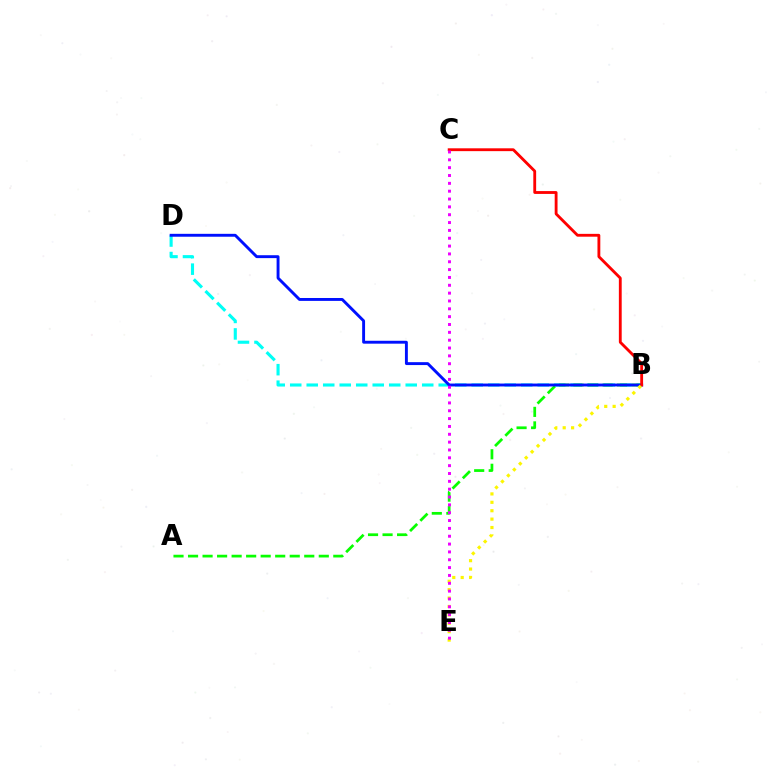{('B', 'D'): [{'color': '#00fff6', 'line_style': 'dashed', 'thickness': 2.24}, {'color': '#0010ff', 'line_style': 'solid', 'thickness': 2.09}], ('A', 'B'): [{'color': '#08ff00', 'line_style': 'dashed', 'thickness': 1.97}], ('B', 'C'): [{'color': '#ff0000', 'line_style': 'solid', 'thickness': 2.04}], ('B', 'E'): [{'color': '#fcf500', 'line_style': 'dotted', 'thickness': 2.28}], ('C', 'E'): [{'color': '#ee00ff', 'line_style': 'dotted', 'thickness': 2.13}]}